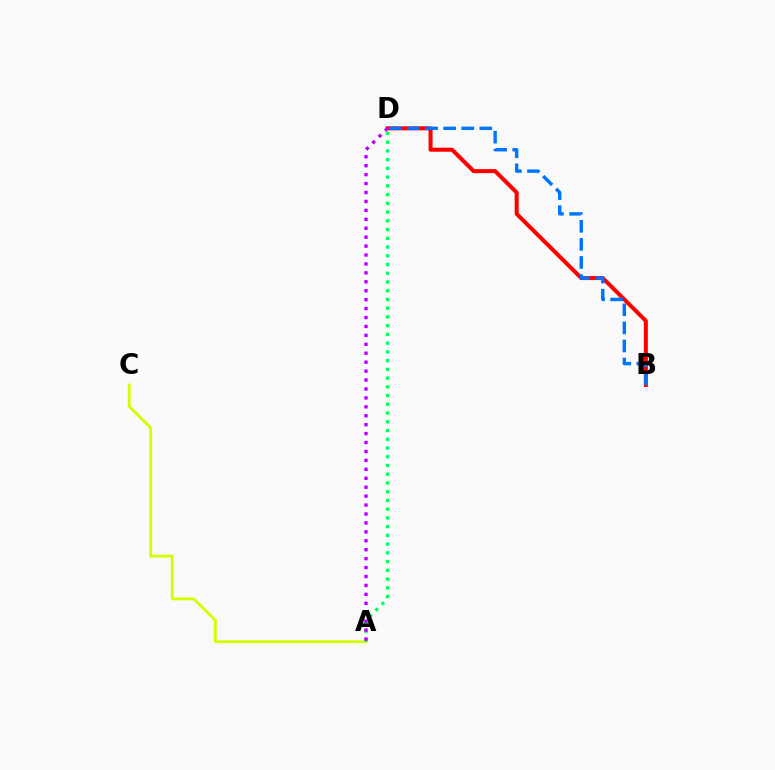{('A', 'C'): [{'color': '#d1ff00', 'line_style': 'solid', 'thickness': 2.05}], ('B', 'D'): [{'color': '#ff0000', 'line_style': 'solid', 'thickness': 2.9}, {'color': '#0074ff', 'line_style': 'dashed', 'thickness': 2.46}], ('A', 'D'): [{'color': '#00ff5c', 'line_style': 'dotted', 'thickness': 2.37}, {'color': '#b900ff', 'line_style': 'dotted', 'thickness': 2.43}]}